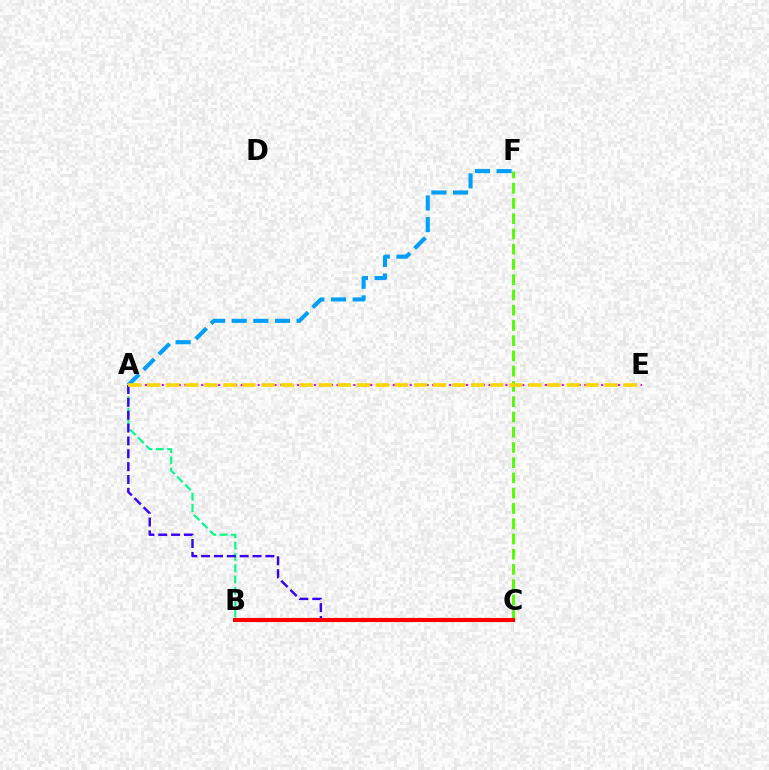{('A', 'F'): [{'color': '#009eff', 'line_style': 'dashed', 'thickness': 2.94}], ('A', 'B'): [{'color': '#00ff86', 'line_style': 'dashed', 'thickness': 1.54}], ('A', 'E'): [{'color': '#ff00ed', 'line_style': 'dotted', 'thickness': 1.53}, {'color': '#ffd500', 'line_style': 'dashed', 'thickness': 2.59}], ('C', 'F'): [{'color': '#4fff00', 'line_style': 'dashed', 'thickness': 2.07}], ('A', 'C'): [{'color': '#3700ff', 'line_style': 'dashed', 'thickness': 1.75}], ('B', 'C'): [{'color': '#ff0000', 'line_style': 'solid', 'thickness': 2.97}]}